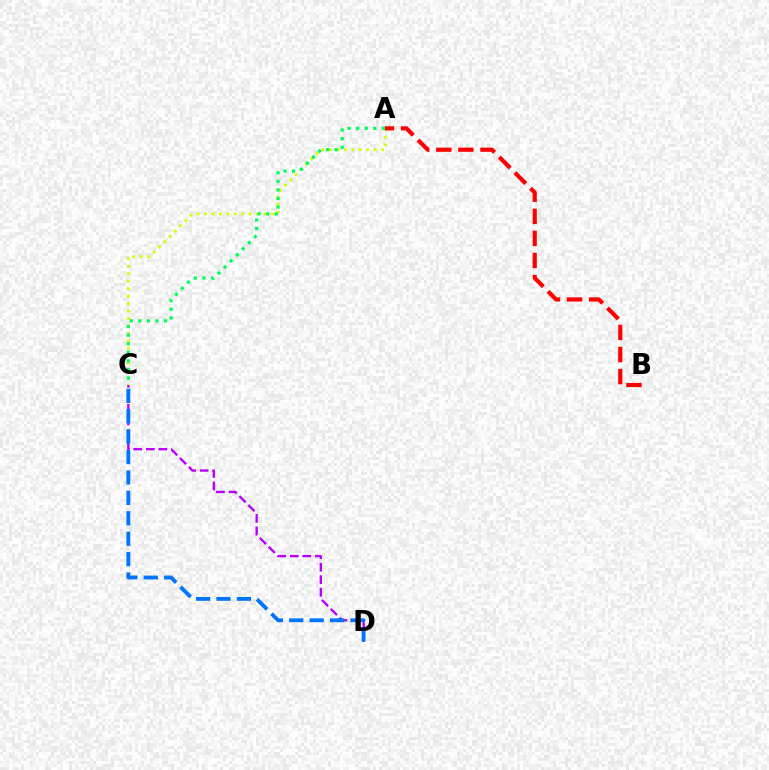{('A', 'C'): [{'color': '#d1ff00', 'line_style': 'dotted', 'thickness': 2.03}, {'color': '#00ff5c', 'line_style': 'dotted', 'thickness': 2.33}], ('C', 'D'): [{'color': '#b900ff', 'line_style': 'dashed', 'thickness': 1.7}, {'color': '#0074ff', 'line_style': 'dashed', 'thickness': 2.77}], ('A', 'B'): [{'color': '#ff0000', 'line_style': 'dashed', 'thickness': 3.0}]}